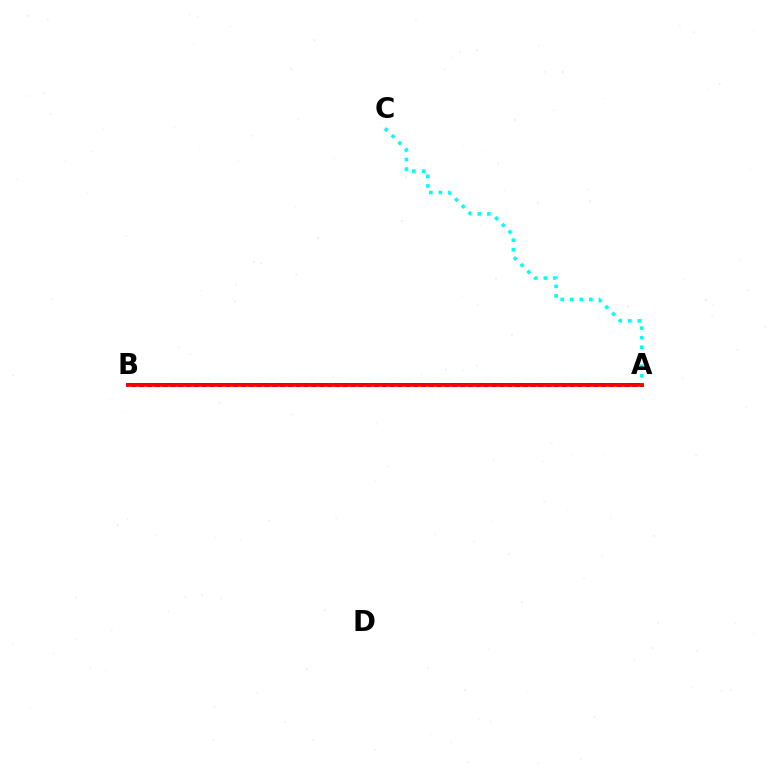{('A', 'B'): [{'color': '#08ff00', 'line_style': 'solid', 'thickness': 2.28}, {'color': '#ee00ff', 'line_style': 'dashed', 'thickness': 2.66}, {'color': '#0010ff', 'line_style': 'solid', 'thickness': 2.64}, {'color': '#fcf500', 'line_style': 'dotted', 'thickness': 2.13}, {'color': '#ff0000', 'line_style': 'solid', 'thickness': 2.58}], ('A', 'C'): [{'color': '#00fff6', 'line_style': 'dotted', 'thickness': 2.6}]}